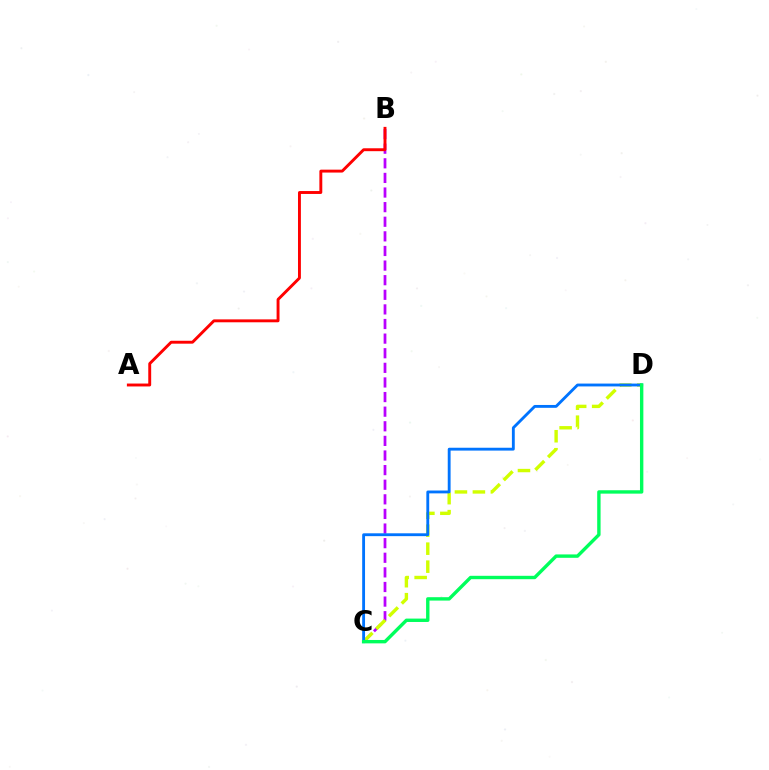{('B', 'C'): [{'color': '#b900ff', 'line_style': 'dashed', 'thickness': 1.98}], ('C', 'D'): [{'color': '#d1ff00', 'line_style': 'dashed', 'thickness': 2.44}, {'color': '#0074ff', 'line_style': 'solid', 'thickness': 2.05}, {'color': '#00ff5c', 'line_style': 'solid', 'thickness': 2.44}], ('A', 'B'): [{'color': '#ff0000', 'line_style': 'solid', 'thickness': 2.09}]}